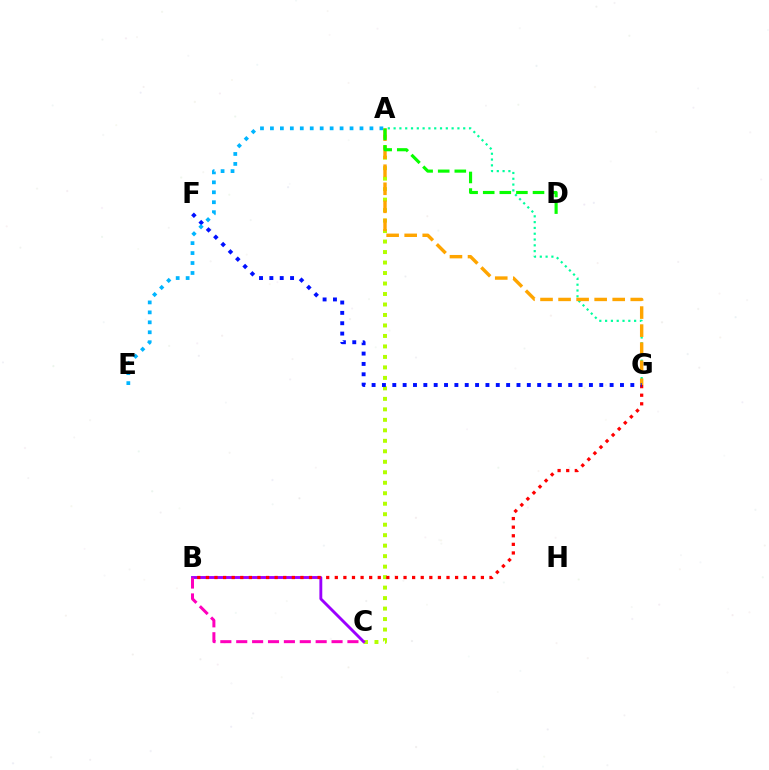{('A', 'C'): [{'color': '#b3ff00', 'line_style': 'dotted', 'thickness': 2.85}], ('A', 'G'): [{'color': '#00ff9d', 'line_style': 'dotted', 'thickness': 1.58}, {'color': '#ffa500', 'line_style': 'dashed', 'thickness': 2.45}], ('B', 'C'): [{'color': '#9b00ff', 'line_style': 'solid', 'thickness': 2.07}, {'color': '#ff00bd', 'line_style': 'dashed', 'thickness': 2.16}], ('B', 'G'): [{'color': '#ff0000', 'line_style': 'dotted', 'thickness': 2.33}], ('F', 'G'): [{'color': '#0010ff', 'line_style': 'dotted', 'thickness': 2.81}], ('A', 'E'): [{'color': '#00b5ff', 'line_style': 'dotted', 'thickness': 2.7}], ('A', 'D'): [{'color': '#08ff00', 'line_style': 'dashed', 'thickness': 2.25}]}